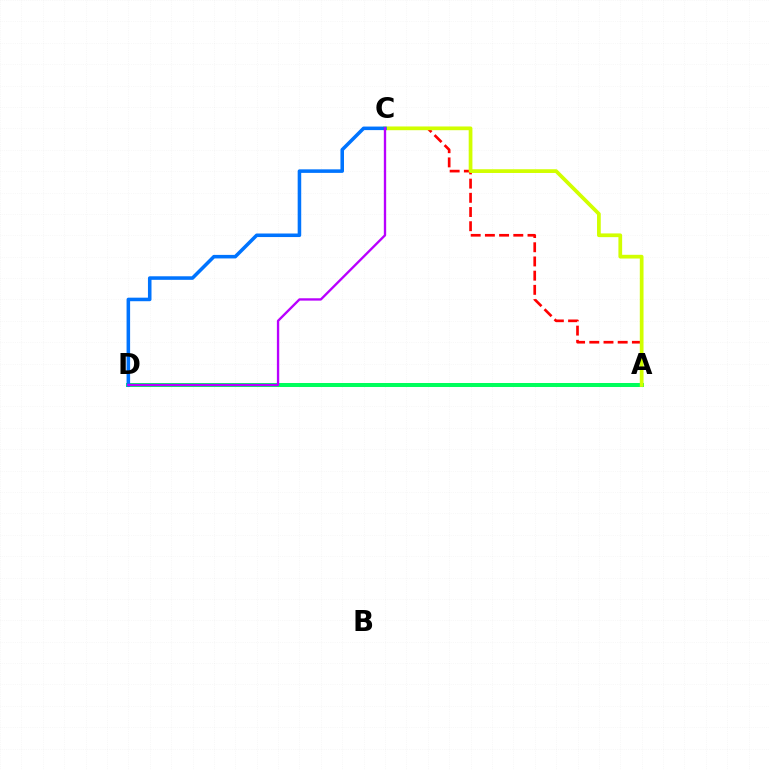{('A', 'D'): [{'color': '#00ff5c', 'line_style': 'solid', 'thickness': 2.89}], ('A', 'C'): [{'color': '#ff0000', 'line_style': 'dashed', 'thickness': 1.93}, {'color': '#d1ff00', 'line_style': 'solid', 'thickness': 2.68}], ('C', 'D'): [{'color': '#0074ff', 'line_style': 'solid', 'thickness': 2.55}, {'color': '#b900ff', 'line_style': 'solid', 'thickness': 1.69}]}